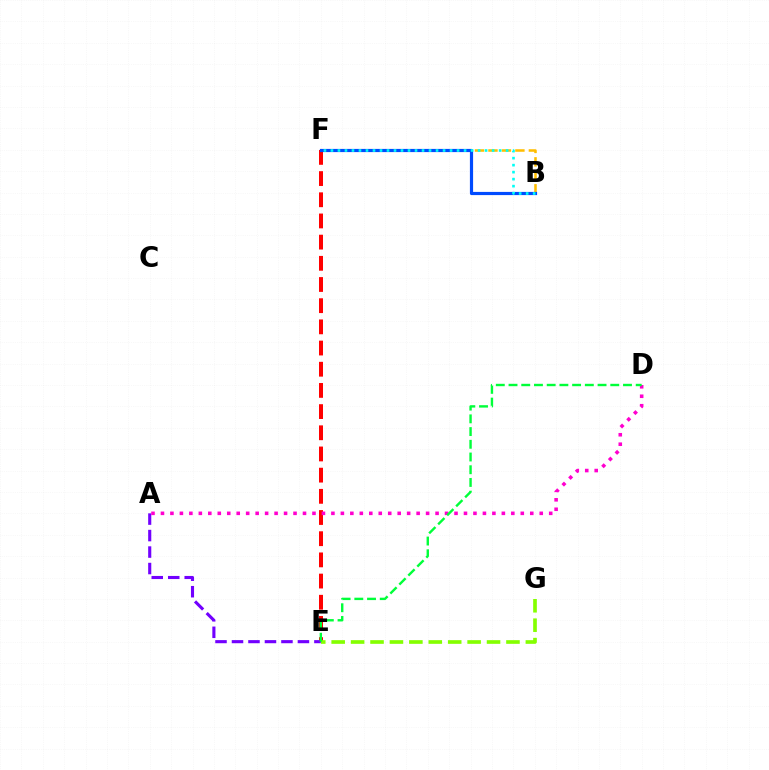{('E', 'F'): [{'color': '#ff0000', 'line_style': 'dashed', 'thickness': 2.88}], ('A', 'E'): [{'color': '#7200ff', 'line_style': 'dashed', 'thickness': 2.24}], ('B', 'F'): [{'color': '#ffbd00', 'line_style': 'dashed', 'thickness': 1.83}, {'color': '#004bff', 'line_style': 'solid', 'thickness': 2.29}, {'color': '#00fff6', 'line_style': 'dotted', 'thickness': 1.9}], ('E', 'G'): [{'color': '#84ff00', 'line_style': 'dashed', 'thickness': 2.64}], ('A', 'D'): [{'color': '#ff00cf', 'line_style': 'dotted', 'thickness': 2.57}], ('D', 'E'): [{'color': '#00ff39', 'line_style': 'dashed', 'thickness': 1.73}]}